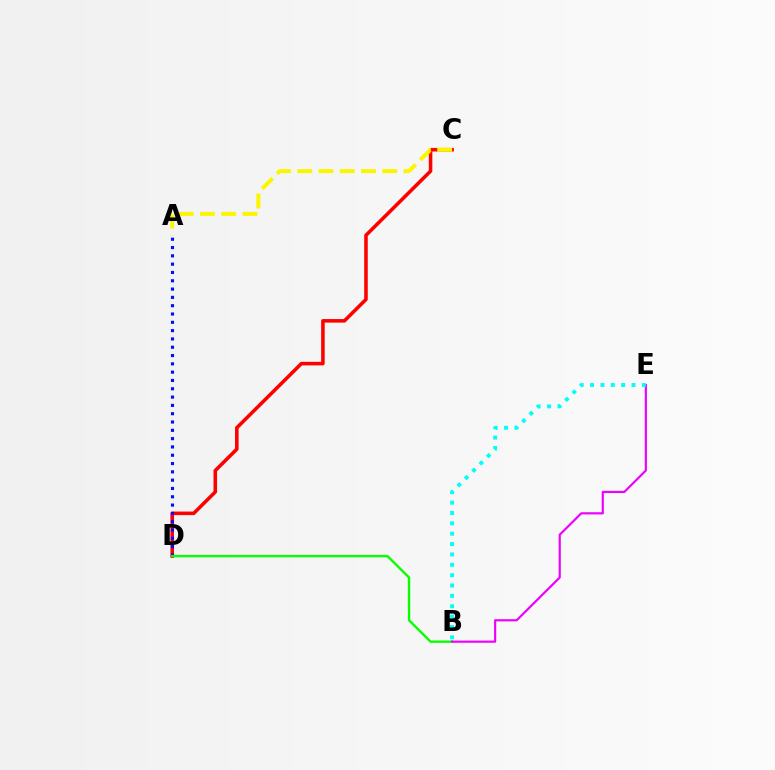{('C', 'D'): [{'color': '#ff0000', 'line_style': 'solid', 'thickness': 2.56}], ('A', 'D'): [{'color': '#0010ff', 'line_style': 'dotted', 'thickness': 2.26}], ('B', 'D'): [{'color': '#08ff00', 'line_style': 'solid', 'thickness': 1.71}], ('A', 'C'): [{'color': '#fcf500', 'line_style': 'dashed', 'thickness': 2.89}], ('B', 'E'): [{'color': '#ee00ff', 'line_style': 'solid', 'thickness': 1.57}, {'color': '#00fff6', 'line_style': 'dotted', 'thickness': 2.82}]}